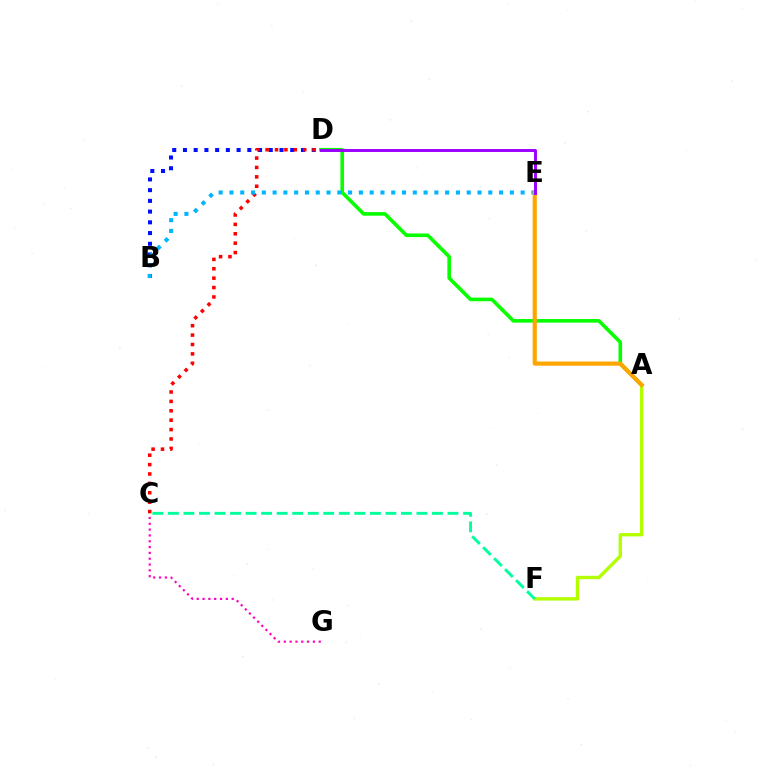{('A', 'D'): [{'color': '#08ff00', 'line_style': 'solid', 'thickness': 2.6}], ('B', 'D'): [{'color': '#0010ff', 'line_style': 'dotted', 'thickness': 2.91}], ('C', 'G'): [{'color': '#ff00bd', 'line_style': 'dotted', 'thickness': 1.58}], ('A', 'F'): [{'color': '#b3ff00', 'line_style': 'solid', 'thickness': 2.43}], ('C', 'D'): [{'color': '#ff0000', 'line_style': 'dotted', 'thickness': 2.55}], ('C', 'F'): [{'color': '#00ff9d', 'line_style': 'dashed', 'thickness': 2.11}], ('B', 'E'): [{'color': '#00b5ff', 'line_style': 'dotted', 'thickness': 2.93}], ('A', 'E'): [{'color': '#ffa500', 'line_style': 'solid', 'thickness': 3.0}], ('D', 'E'): [{'color': '#9b00ff', 'line_style': 'solid', 'thickness': 2.11}]}